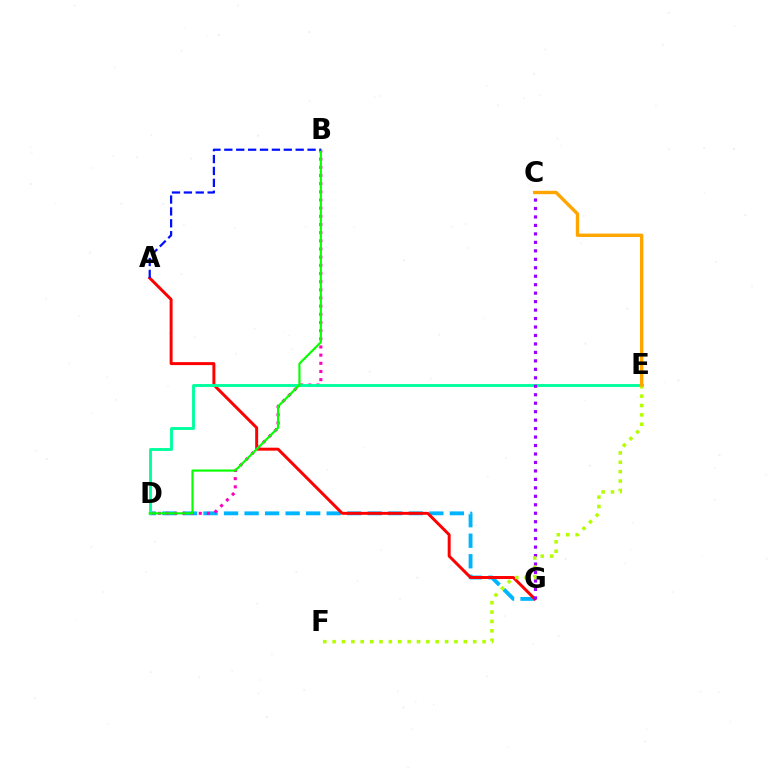{('D', 'G'): [{'color': '#00b5ff', 'line_style': 'dashed', 'thickness': 2.79}], ('A', 'G'): [{'color': '#ff0000', 'line_style': 'solid', 'thickness': 2.13}], ('B', 'D'): [{'color': '#ff00bd', 'line_style': 'dotted', 'thickness': 2.22}, {'color': '#08ff00', 'line_style': 'solid', 'thickness': 1.56}], ('D', 'E'): [{'color': '#00ff9d', 'line_style': 'solid', 'thickness': 2.07}], ('C', 'G'): [{'color': '#9b00ff', 'line_style': 'dotted', 'thickness': 2.3}], ('E', 'F'): [{'color': '#b3ff00', 'line_style': 'dotted', 'thickness': 2.55}], ('C', 'E'): [{'color': '#ffa500', 'line_style': 'solid', 'thickness': 2.43}], ('A', 'B'): [{'color': '#0010ff', 'line_style': 'dashed', 'thickness': 1.62}]}